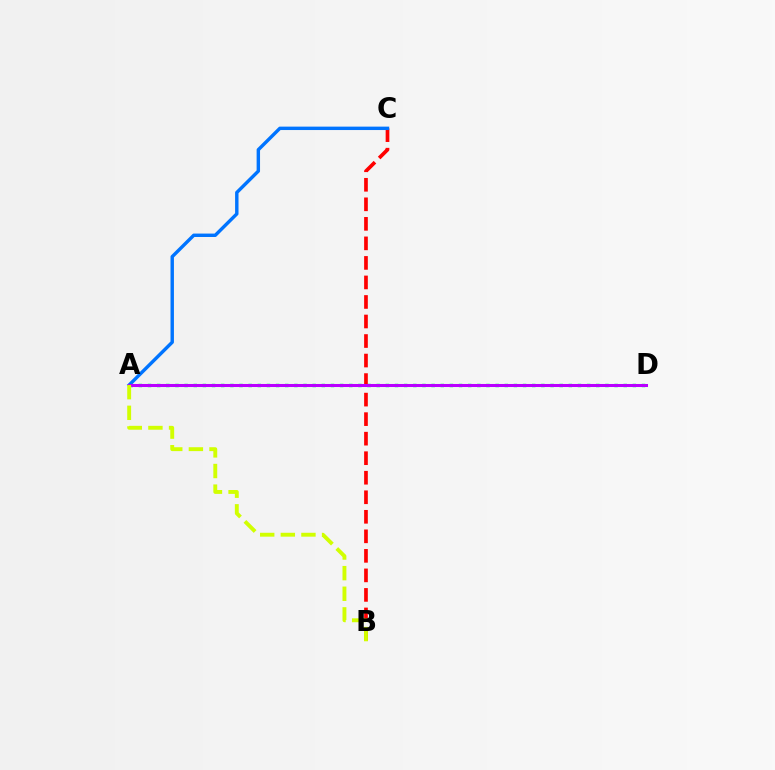{('A', 'D'): [{'color': '#00ff5c', 'line_style': 'dotted', 'thickness': 2.49}, {'color': '#b900ff', 'line_style': 'solid', 'thickness': 2.19}], ('B', 'C'): [{'color': '#ff0000', 'line_style': 'dashed', 'thickness': 2.65}], ('A', 'C'): [{'color': '#0074ff', 'line_style': 'solid', 'thickness': 2.46}], ('A', 'B'): [{'color': '#d1ff00', 'line_style': 'dashed', 'thickness': 2.8}]}